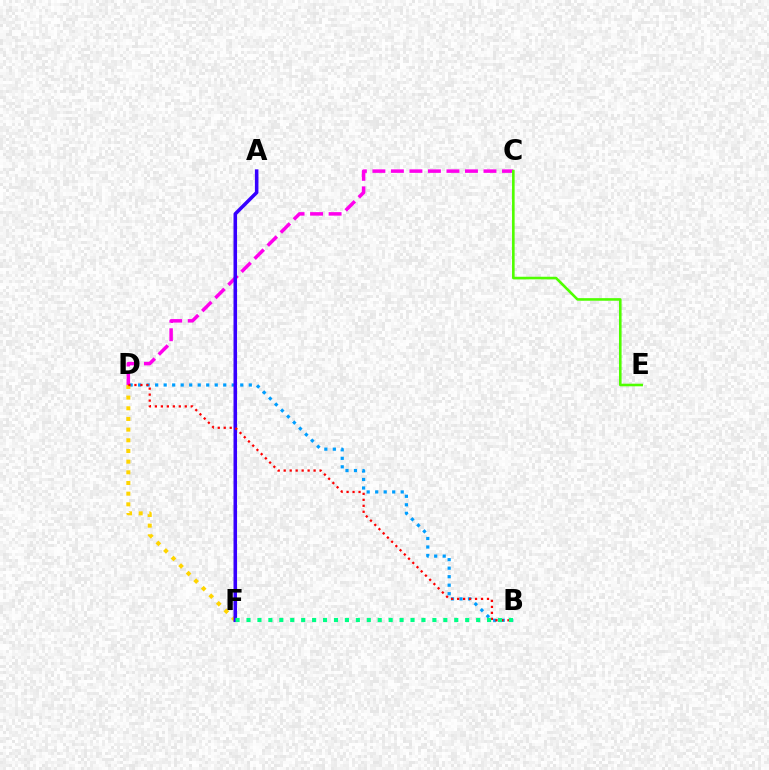{('B', 'D'): [{'color': '#009eff', 'line_style': 'dotted', 'thickness': 2.31}, {'color': '#ff0000', 'line_style': 'dotted', 'thickness': 1.62}], ('D', 'F'): [{'color': '#ffd500', 'line_style': 'dotted', 'thickness': 2.9}], ('C', 'D'): [{'color': '#ff00ed', 'line_style': 'dashed', 'thickness': 2.52}], ('A', 'F'): [{'color': '#3700ff', 'line_style': 'solid', 'thickness': 2.55}], ('C', 'E'): [{'color': '#4fff00', 'line_style': 'solid', 'thickness': 1.87}], ('B', 'F'): [{'color': '#00ff86', 'line_style': 'dotted', 'thickness': 2.97}]}